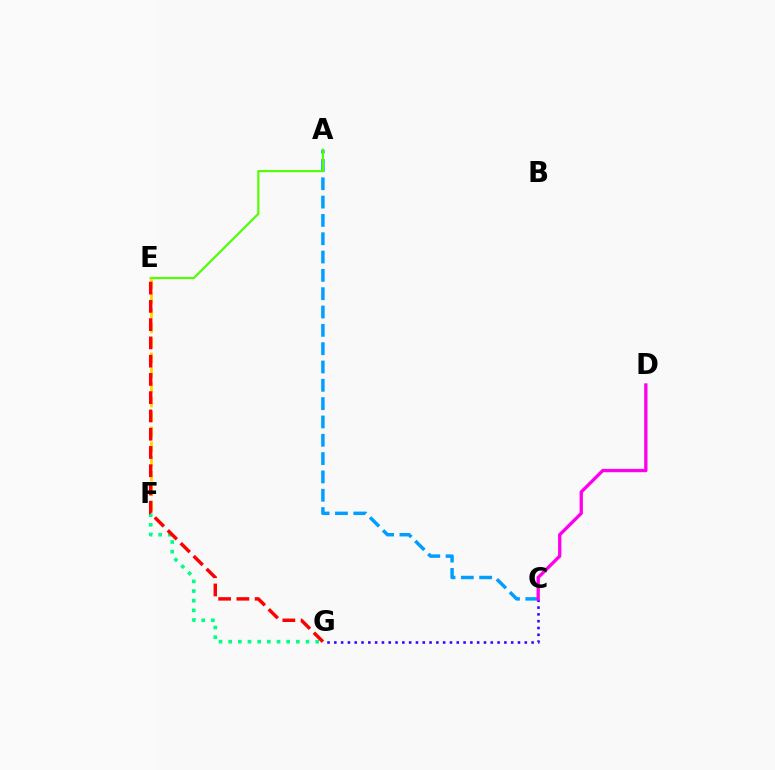{('F', 'G'): [{'color': '#00ff86', 'line_style': 'dotted', 'thickness': 2.63}], ('C', 'G'): [{'color': '#3700ff', 'line_style': 'dotted', 'thickness': 1.85}], ('A', 'C'): [{'color': '#009eff', 'line_style': 'dashed', 'thickness': 2.49}], ('C', 'D'): [{'color': '#ff00ed', 'line_style': 'solid', 'thickness': 2.39}], ('A', 'E'): [{'color': '#4fff00', 'line_style': 'solid', 'thickness': 1.56}], ('E', 'F'): [{'color': '#ffd500', 'line_style': 'dashed', 'thickness': 2.01}], ('E', 'G'): [{'color': '#ff0000', 'line_style': 'dashed', 'thickness': 2.48}]}